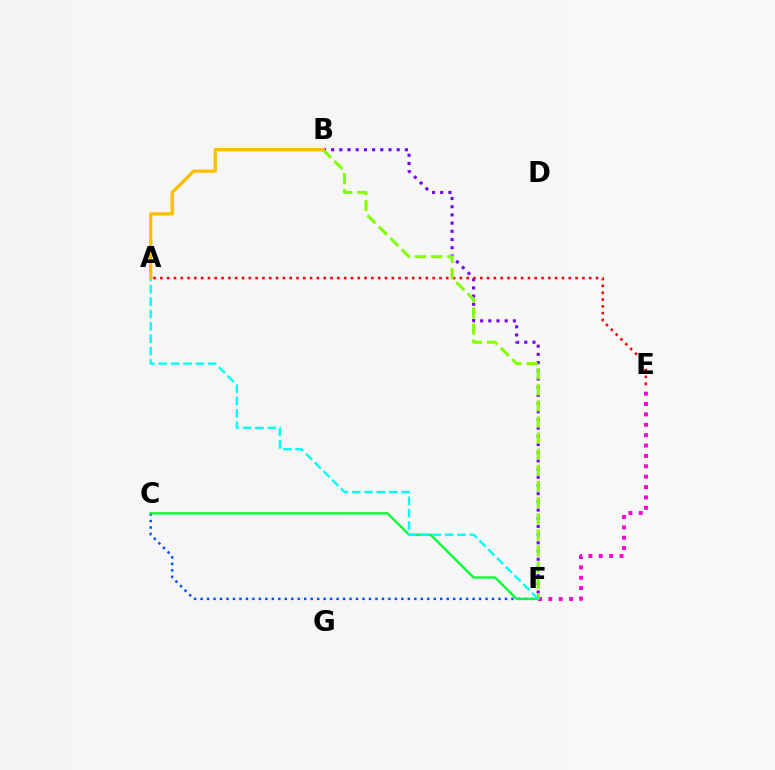{('E', 'F'): [{'color': '#ff00cf', 'line_style': 'dotted', 'thickness': 2.82}], ('C', 'F'): [{'color': '#004bff', 'line_style': 'dotted', 'thickness': 1.76}, {'color': '#00ff39', 'line_style': 'solid', 'thickness': 1.7}], ('B', 'F'): [{'color': '#7200ff', 'line_style': 'dotted', 'thickness': 2.23}, {'color': '#84ff00', 'line_style': 'dashed', 'thickness': 2.19}], ('A', 'E'): [{'color': '#ff0000', 'line_style': 'dotted', 'thickness': 1.85}], ('A', 'F'): [{'color': '#00fff6', 'line_style': 'dashed', 'thickness': 1.68}], ('A', 'B'): [{'color': '#ffbd00', 'line_style': 'solid', 'thickness': 2.38}]}